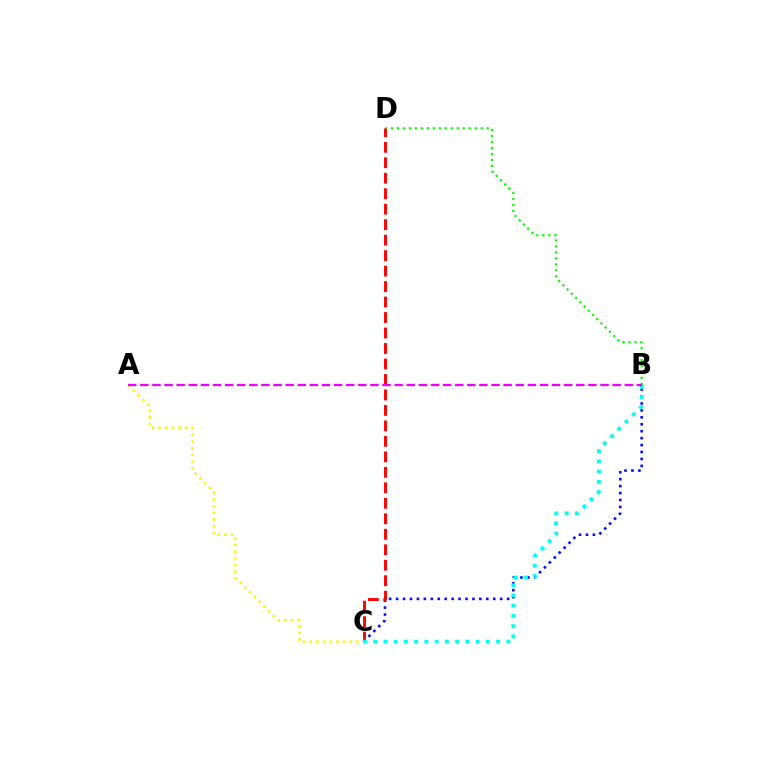{('B', 'C'): [{'color': '#0010ff', 'line_style': 'dotted', 'thickness': 1.89}, {'color': '#00fff6', 'line_style': 'dotted', 'thickness': 2.78}], ('B', 'D'): [{'color': '#08ff00', 'line_style': 'dotted', 'thickness': 1.63}], ('C', 'D'): [{'color': '#ff0000', 'line_style': 'dashed', 'thickness': 2.1}], ('A', 'C'): [{'color': '#fcf500', 'line_style': 'dotted', 'thickness': 1.82}], ('A', 'B'): [{'color': '#ee00ff', 'line_style': 'dashed', 'thickness': 1.65}]}